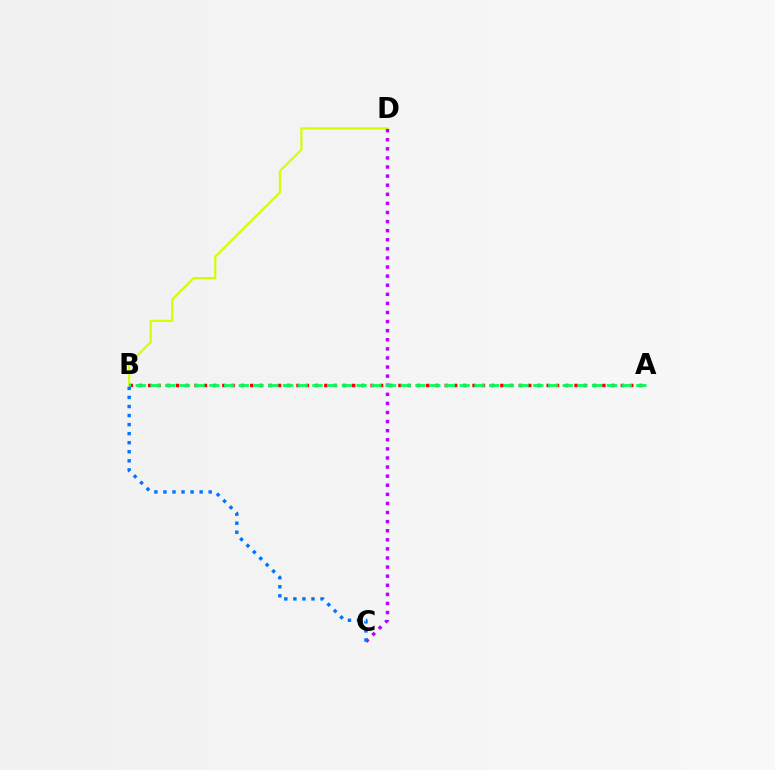{('B', 'D'): [{'color': '#d1ff00', 'line_style': 'solid', 'thickness': 1.56}], ('C', 'D'): [{'color': '#b900ff', 'line_style': 'dotted', 'thickness': 2.47}], ('A', 'B'): [{'color': '#ff0000', 'line_style': 'dotted', 'thickness': 2.52}, {'color': '#00ff5c', 'line_style': 'dashed', 'thickness': 2.0}], ('B', 'C'): [{'color': '#0074ff', 'line_style': 'dotted', 'thickness': 2.46}]}